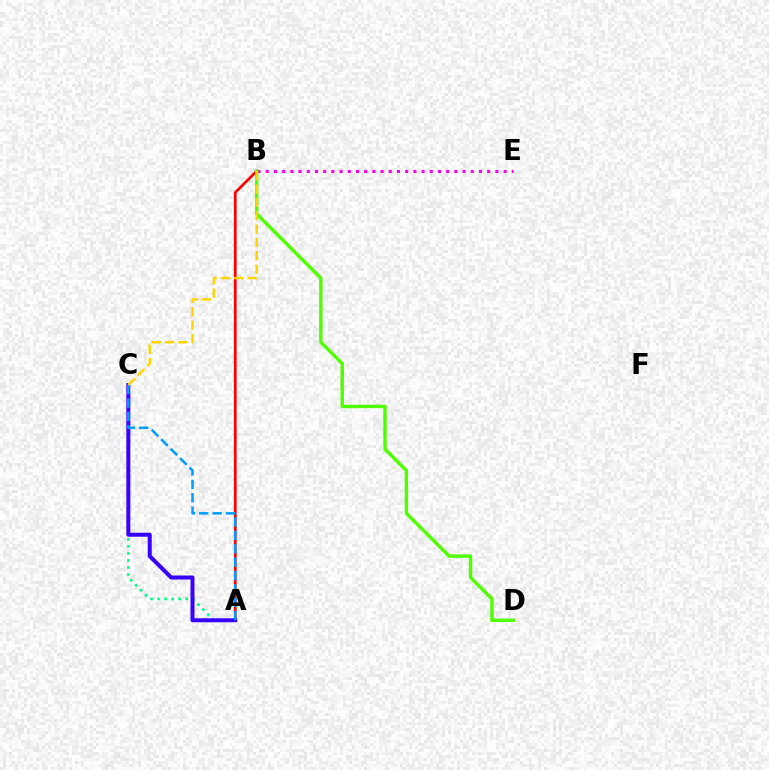{('A', 'C'): [{'color': '#00ff86', 'line_style': 'dotted', 'thickness': 1.91}, {'color': '#3700ff', 'line_style': 'solid', 'thickness': 2.88}, {'color': '#009eff', 'line_style': 'dashed', 'thickness': 1.82}], ('B', 'E'): [{'color': '#ff00ed', 'line_style': 'dotted', 'thickness': 2.23}], ('A', 'B'): [{'color': '#ff0000', 'line_style': 'solid', 'thickness': 1.93}], ('B', 'D'): [{'color': '#4fff00', 'line_style': 'solid', 'thickness': 2.45}], ('B', 'C'): [{'color': '#ffd500', 'line_style': 'dashed', 'thickness': 1.81}]}